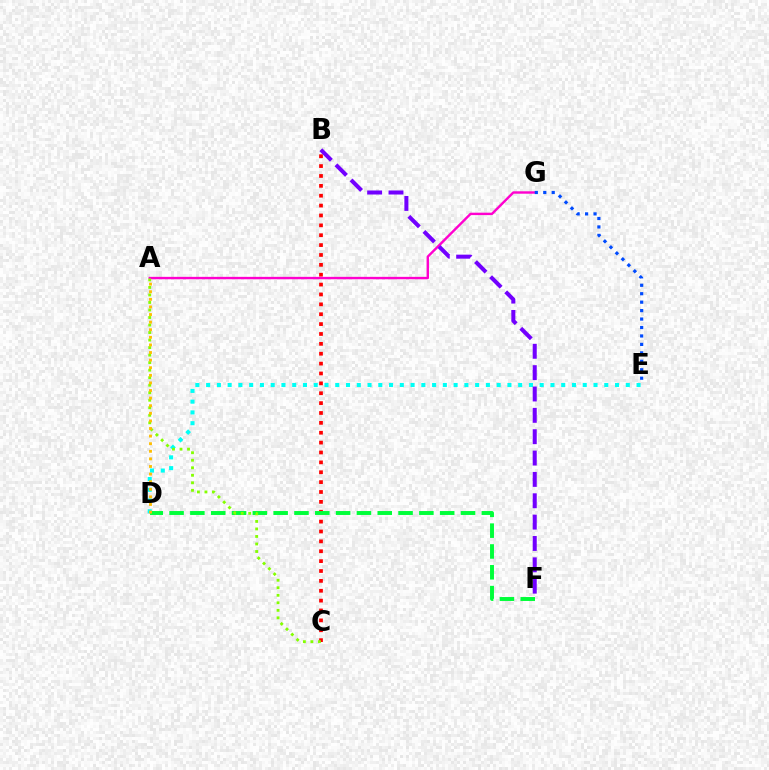{('B', 'C'): [{'color': '#ff0000', 'line_style': 'dotted', 'thickness': 2.68}], ('D', 'E'): [{'color': '#00fff6', 'line_style': 'dotted', 'thickness': 2.92}], ('A', 'G'): [{'color': '#ff00cf', 'line_style': 'solid', 'thickness': 1.73}], ('D', 'F'): [{'color': '#00ff39', 'line_style': 'dashed', 'thickness': 2.83}], ('E', 'G'): [{'color': '#004bff', 'line_style': 'dotted', 'thickness': 2.3}], ('A', 'C'): [{'color': '#84ff00', 'line_style': 'dotted', 'thickness': 2.04}], ('B', 'F'): [{'color': '#7200ff', 'line_style': 'dashed', 'thickness': 2.9}], ('A', 'D'): [{'color': '#ffbd00', 'line_style': 'dotted', 'thickness': 2.06}]}